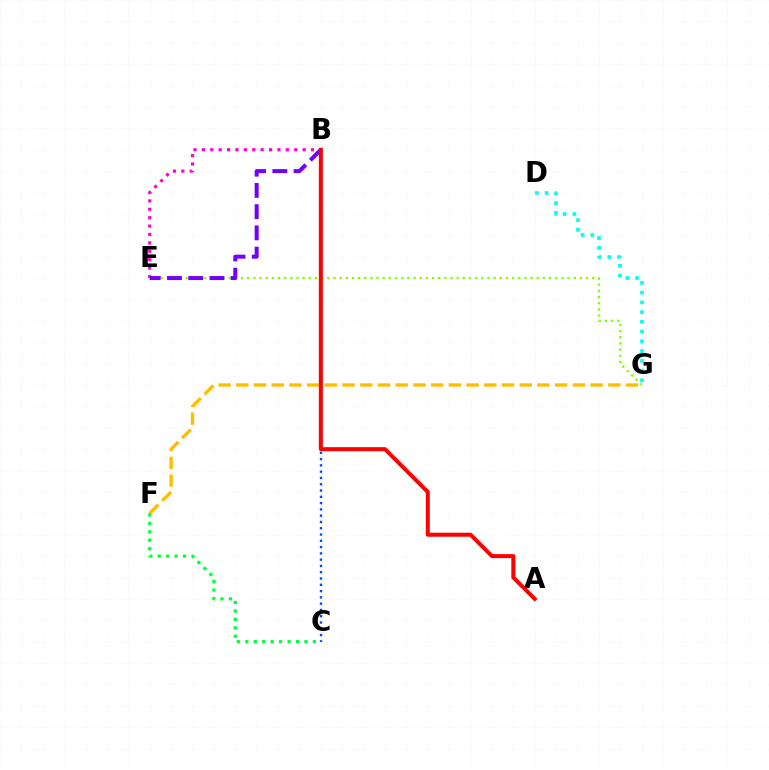{('B', 'C'): [{'color': '#004bff', 'line_style': 'dotted', 'thickness': 1.71}], ('D', 'G'): [{'color': '#00fff6', 'line_style': 'dotted', 'thickness': 2.65}], ('B', 'E'): [{'color': '#ff00cf', 'line_style': 'dotted', 'thickness': 2.28}, {'color': '#7200ff', 'line_style': 'dashed', 'thickness': 2.88}], ('E', 'G'): [{'color': '#84ff00', 'line_style': 'dotted', 'thickness': 1.67}], ('F', 'G'): [{'color': '#ffbd00', 'line_style': 'dashed', 'thickness': 2.41}], ('C', 'F'): [{'color': '#00ff39', 'line_style': 'dotted', 'thickness': 2.3}], ('A', 'B'): [{'color': '#ff0000', 'line_style': 'solid', 'thickness': 2.88}]}